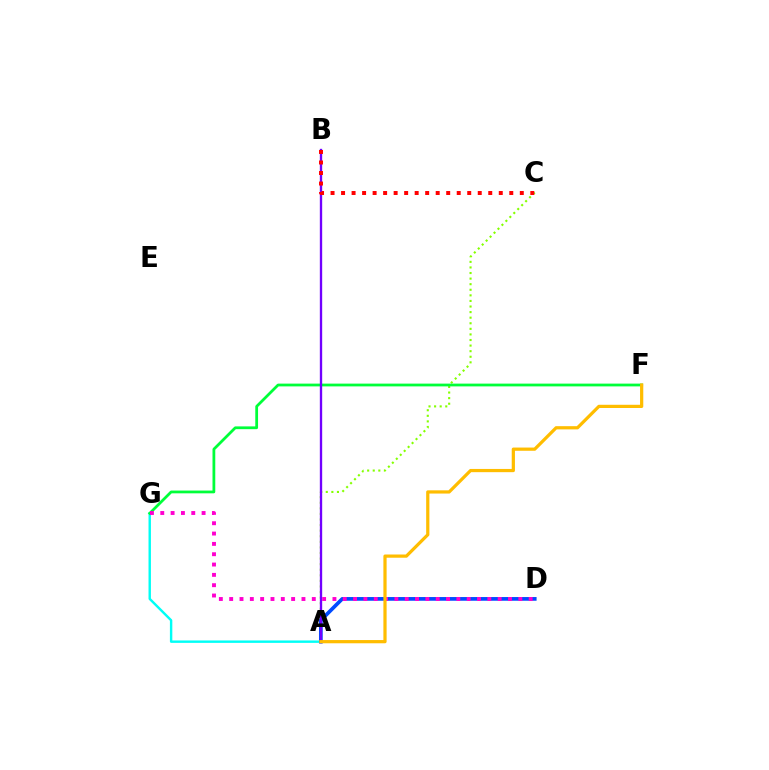{('A', 'C'): [{'color': '#84ff00', 'line_style': 'dotted', 'thickness': 1.52}], ('A', 'G'): [{'color': '#00fff6', 'line_style': 'solid', 'thickness': 1.74}], ('A', 'D'): [{'color': '#004bff', 'line_style': 'solid', 'thickness': 2.66}], ('F', 'G'): [{'color': '#00ff39', 'line_style': 'solid', 'thickness': 2.0}], ('A', 'B'): [{'color': '#7200ff', 'line_style': 'solid', 'thickness': 1.69}], ('B', 'C'): [{'color': '#ff0000', 'line_style': 'dotted', 'thickness': 2.86}], ('D', 'G'): [{'color': '#ff00cf', 'line_style': 'dotted', 'thickness': 2.81}], ('A', 'F'): [{'color': '#ffbd00', 'line_style': 'solid', 'thickness': 2.32}]}